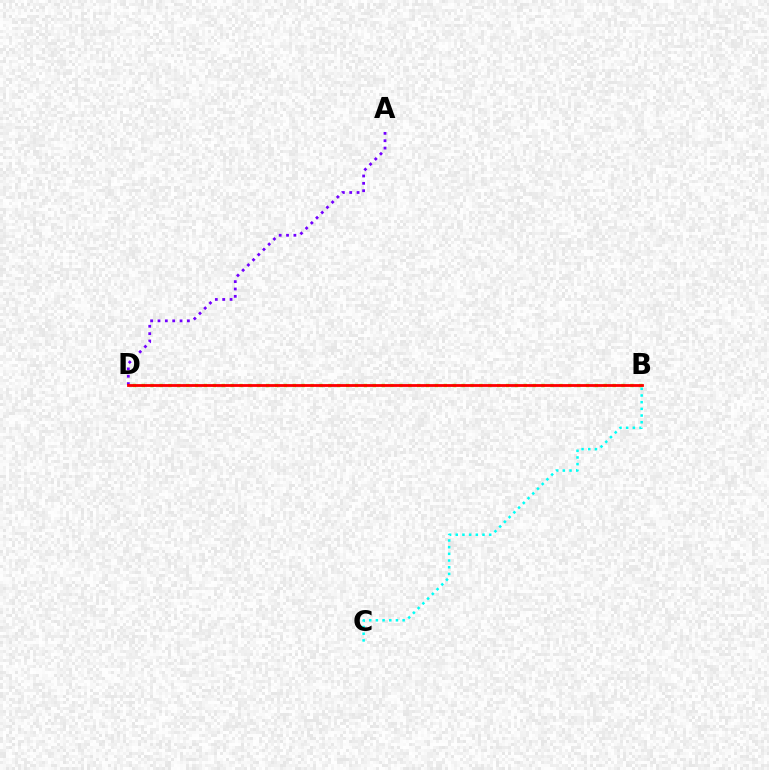{('B', 'C'): [{'color': '#00fff6', 'line_style': 'dotted', 'thickness': 1.82}], ('B', 'D'): [{'color': '#84ff00', 'line_style': 'dotted', 'thickness': 2.41}, {'color': '#ff0000', 'line_style': 'solid', 'thickness': 2.02}], ('A', 'D'): [{'color': '#7200ff', 'line_style': 'dotted', 'thickness': 2.0}]}